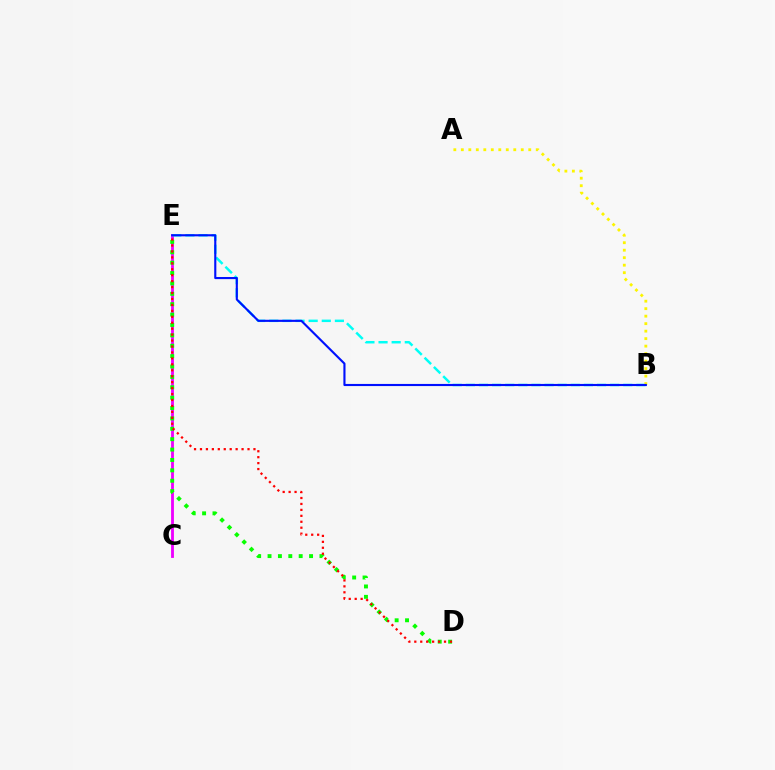{('C', 'E'): [{'color': '#ee00ff', 'line_style': 'solid', 'thickness': 2.04}], ('D', 'E'): [{'color': '#08ff00', 'line_style': 'dotted', 'thickness': 2.82}, {'color': '#ff0000', 'line_style': 'dotted', 'thickness': 1.61}], ('B', 'E'): [{'color': '#00fff6', 'line_style': 'dashed', 'thickness': 1.78}, {'color': '#0010ff', 'line_style': 'solid', 'thickness': 1.53}], ('A', 'B'): [{'color': '#fcf500', 'line_style': 'dotted', 'thickness': 2.04}]}